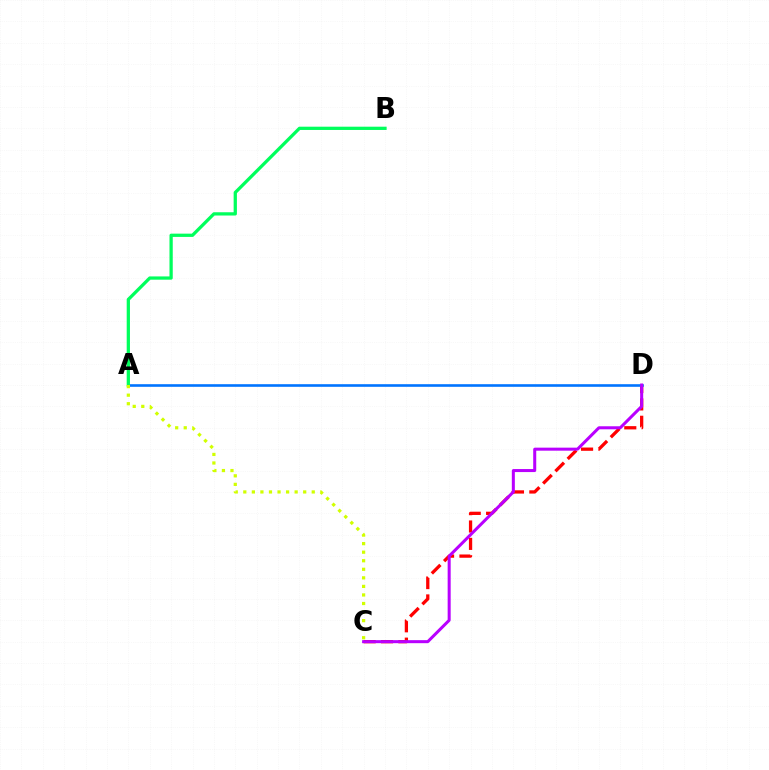{('C', 'D'): [{'color': '#ff0000', 'line_style': 'dashed', 'thickness': 2.36}, {'color': '#b900ff', 'line_style': 'solid', 'thickness': 2.18}], ('A', 'D'): [{'color': '#0074ff', 'line_style': 'solid', 'thickness': 1.88}], ('A', 'B'): [{'color': '#00ff5c', 'line_style': 'solid', 'thickness': 2.35}], ('A', 'C'): [{'color': '#d1ff00', 'line_style': 'dotted', 'thickness': 2.32}]}